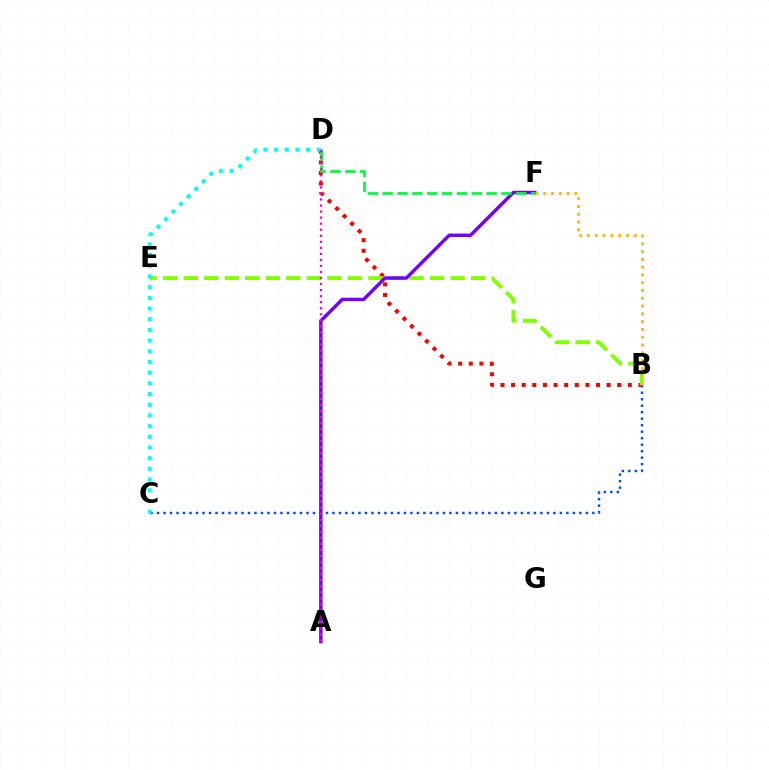{('B', 'D'): [{'color': '#ff0000', 'line_style': 'dotted', 'thickness': 2.88}], ('B', 'E'): [{'color': '#84ff00', 'line_style': 'dashed', 'thickness': 2.79}], ('B', 'C'): [{'color': '#004bff', 'line_style': 'dotted', 'thickness': 1.77}], ('A', 'F'): [{'color': '#7200ff', 'line_style': 'solid', 'thickness': 2.48}], ('C', 'D'): [{'color': '#00fff6', 'line_style': 'dotted', 'thickness': 2.9}], ('B', 'F'): [{'color': '#ffbd00', 'line_style': 'dotted', 'thickness': 2.12}], ('D', 'F'): [{'color': '#00ff39', 'line_style': 'dashed', 'thickness': 2.02}], ('A', 'D'): [{'color': '#ff00cf', 'line_style': 'dotted', 'thickness': 1.64}]}